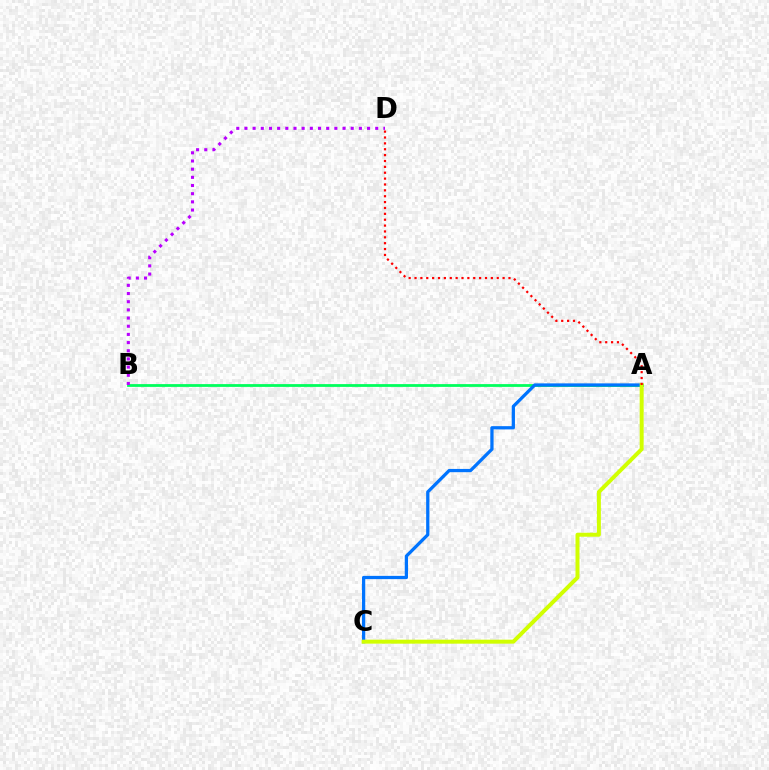{('A', 'B'): [{'color': '#00ff5c', 'line_style': 'solid', 'thickness': 2.0}], ('A', 'C'): [{'color': '#0074ff', 'line_style': 'solid', 'thickness': 2.34}, {'color': '#d1ff00', 'line_style': 'solid', 'thickness': 2.86}], ('B', 'D'): [{'color': '#b900ff', 'line_style': 'dotted', 'thickness': 2.22}], ('A', 'D'): [{'color': '#ff0000', 'line_style': 'dotted', 'thickness': 1.6}]}